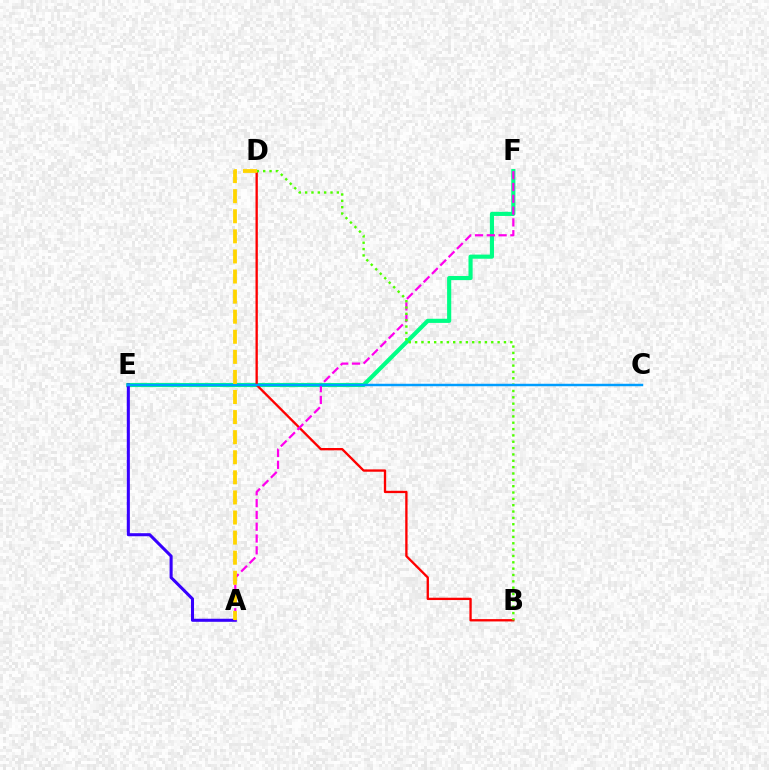{('E', 'F'): [{'color': '#00ff86', 'line_style': 'solid', 'thickness': 2.98}], ('B', 'D'): [{'color': '#ff0000', 'line_style': 'solid', 'thickness': 1.68}, {'color': '#4fff00', 'line_style': 'dotted', 'thickness': 1.72}], ('A', 'E'): [{'color': '#3700ff', 'line_style': 'solid', 'thickness': 2.2}], ('A', 'F'): [{'color': '#ff00ed', 'line_style': 'dashed', 'thickness': 1.6}], ('C', 'E'): [{'color': '#009eff', 'line_style': 'solid', 'thickness': 1.77}], ('A', 'D'): [{'color': '#ffd500', 'line_style': 'dashed', 'thickness': 2.73}]}